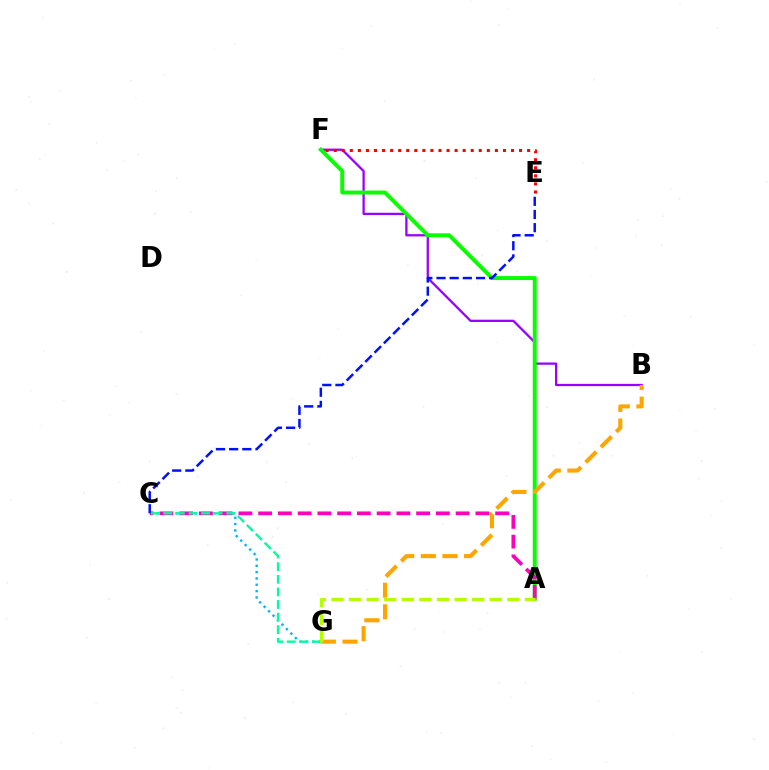{('B', 'F'): [{'color': '#9b00ff', 'line_style': 'solid', 'thickness': 1.63}], ('C', 'G'): [{'color': '#00b5ff', 'line_style': 'dotted', 'thickness': 1.72}, {'color': '#00ff9d', 'line_style': 'dashed', 'thickness': 1.71}], ('A', 'F'): [{'color': '#08ff00', 'line_style': 'solid', 'thickness': 2.84}], ('B', 'G'): [{'color': '#ffa500', 'line_style': 'dashed', 'thickness': 2.94}], ('A', 'C'): [{'color': '#ff00bd', 'line_style': 'dashed', 'thickness': 2.68}], ('E', 'F'): [{'color': '#ff0000', 'line_style': 'dotted', 'thickness': 2.19}], ('C', 'E'): [{'color': '#0010ff', 'line_style': 'dashed', 'thickness': 1.79}], ('A', 'G'): [{'color': '#b3ff00', 'line_style': 'dashed', 'thickness': 2.39}]}